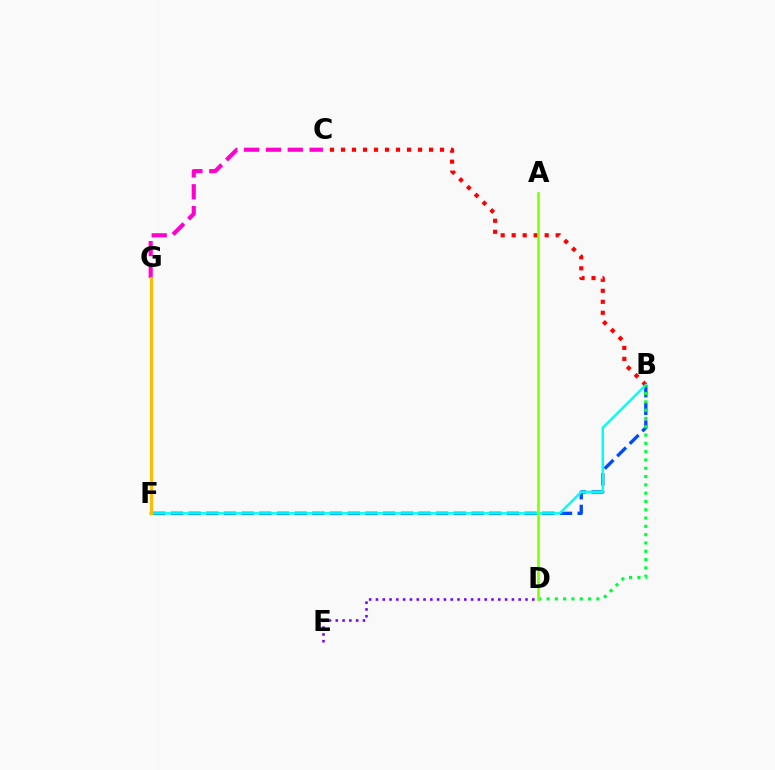{('B', 'C'): [{'color': '#ff0000', 'line_style': 'dotted', 'thickness': 2.99}], ('B', 'F'): [{'color': '#004bff', 'line_style': 'dashed', 'thickness': 2.4}, {'color': '#00fff6', 'line_style': 'solid', 'thickness': 1.77}], ('C', 'G'): [{'color': '#ff00cf', 'line_style': 'dashed', 'thickness': 2.97}], ('B', 'D'): [{'color': '#00ff39', 'line_style': 'dotted', 'thickness': 2.26}], ('F', 'G'): [{'color': '#ffbd00', 'line_style': 'solid', 'thickness': 2.34}], ('A', 'D'): [{'color': '#84ff00', 'line_style': 'solid', 'thickness': 1.87}], ('D', 'E'): [{'color': '#7200ff', 'line_style': 'dotted', 'thickness': 1.85}]}